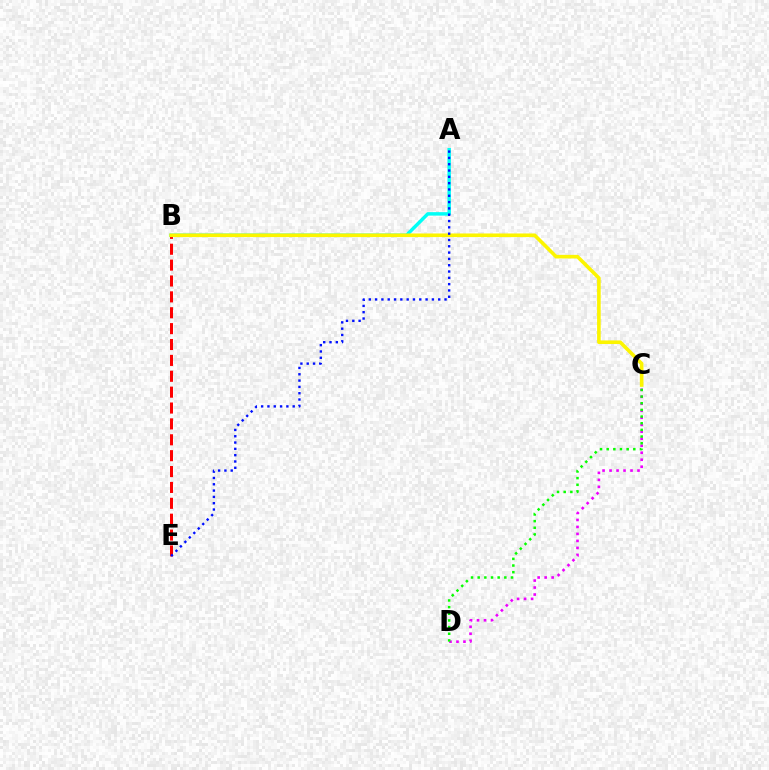{('C', 'D'): [{'color': '#ee00ff', 'line_style': 'dotted', 'thickness': 1.9}, {'color': '#08ff00', 'line_style': 'dotted', 'thickness': 1.81}], ('A', 'B'): [{'color': '#00fff6', 'line_style': 'solid', 'thickness': 2.5}], ('B', 'E'): [{'color': '#ff0000', 'line_style': 'dashed', 'thickness': 2.16}], ('B', 'C'): [{'color': '#fcf500', 'line_style': 'solid', 'thickness': 2.6}], ('A', 'E'): [{'color': '#0010ff', 'line_style': 'dotted', 'thickness': 1.71}]}